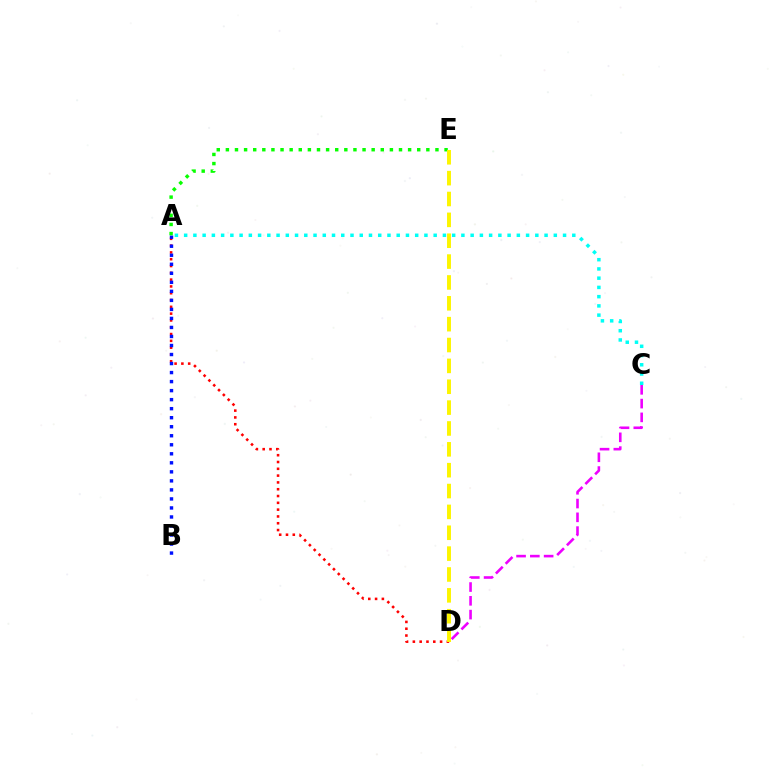{('A', 'D'): [{'color': '#ff0000', 'line_style': 'dotted', 'thickness': 1.85}], ('A', 'C'): [{'color': '#00fff6', 'line_style': 'dotted', 'thickness': 2.51}], ('A', 'B'): [{'color': '#0010ff', 'line_style': 'dotted', 'thickness': 2.45}], ('C', 'D'): [{'color': '#ee00ff', 'line_style': 'dashed', 'thickness': 1.87}], ('A', 'E'): [{'color': '#08ff00', 'line_style': 'dotted', 'thickness': 2.48}], ('D', 'E'): [{'color': '#fcf500', 'line_style': 'dashed', 'thickness': 2.83}]}